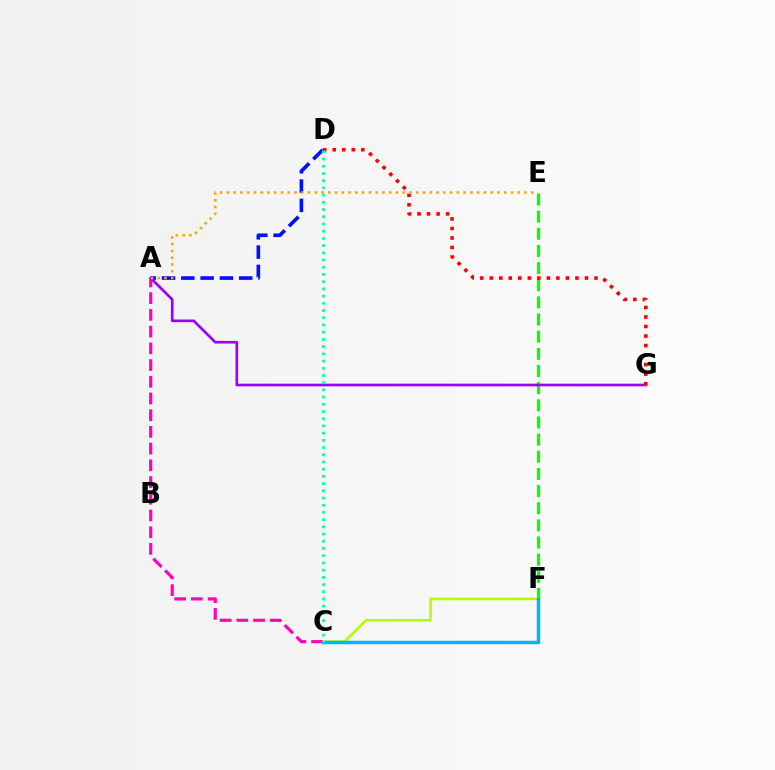{('E', 'F'): [{'color': '#08ff00', 'line_style': 'dashed', 'thickness': 2.33}], ('C', 'F'): [{'color': '#b3ff00', 'line_style': 'solid', 'thickness': 1.9}, {'color': '#00b5ff', 'line_style': 'solid', 'thickness': 2.5}], ('A', 'C'): [{'color': '#ff00bd', 'line_style': 'dashed', 'thickness': 2.27}], ('A', 'D'): [{'color': '#0010ff', 'line_style': 'dashed', 'thickness': 2.62}], ('A', 'G'): [{'color': '#9b00ff', 'line_style': 'solid', 'thickness': 1.92}], ('D', 'G'): [{'color': '#ff0000', 'line_style': 'dotted', 'thickness': 2.59}], ('A', 'E'): [{'color': '#ffa500', 'line_style': 'dotted', 'thickness': 1.84}], ('C', 'D'): [{'color': '#00ff9d', 'line_style': 'dotted', 'thickness': 1.96}]}